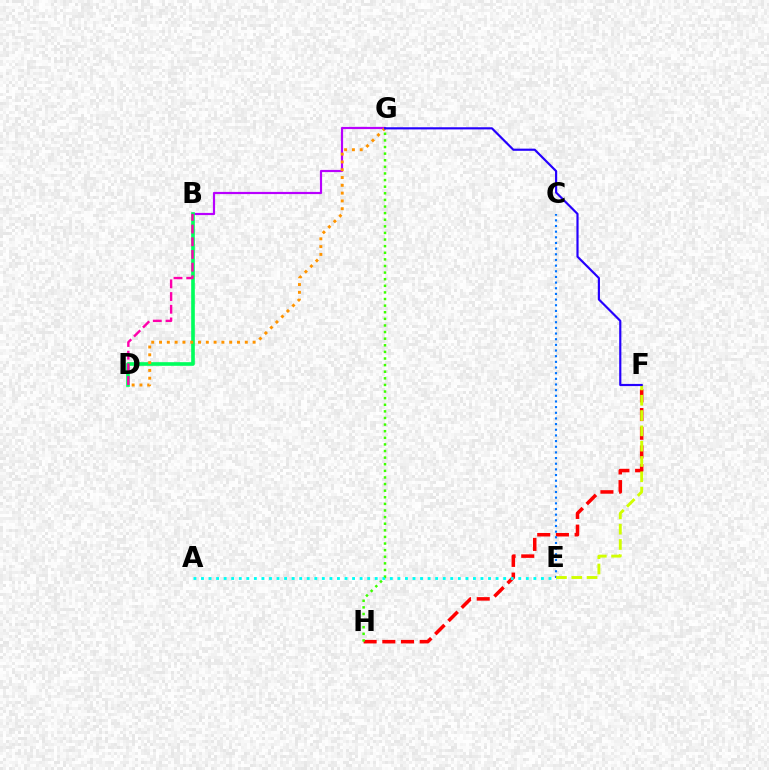{('B', 'G'): [{'color': '#b900ff', 'line_style': 'solid', 'thickness': 1.58}], ('F', 'H'): [{'color': '#ff0000', 'line_style': 'dashed', 'thickness': 2.54}], ('B', 'D'): [{'color': '#00ff5c', 'line_style': 'solid', 'thickness': 2.62}, {'color': '#ff00ac', 'line_style': 'dashed', 'thickness': 1.72}], ('A', 'E'): [{'color': '#00fff6', 'line_style': 'dotted', 'thickness': 2.05}], ('D', 'G'): [{'color': '#ff9400', 'line_style': 'dotted', 'thickness': 2.12}], ('C', 'E'): [{'color': '#0074ff', 'line_style': 'dotted', 'thickness': 1.54}], ('E', 'F'): [{'color': '#d1ff00', 'line_style': 'dashed', 'thickness': 2.08}], ('G', 'H'): [{'color': '#3dff00', 'line_style': 'dotted', 'thickness': 1.8}], ('F', 'G'): [{'color': '#2500ff', 'line_style': 'solid', 'thickness': 1.56}]}